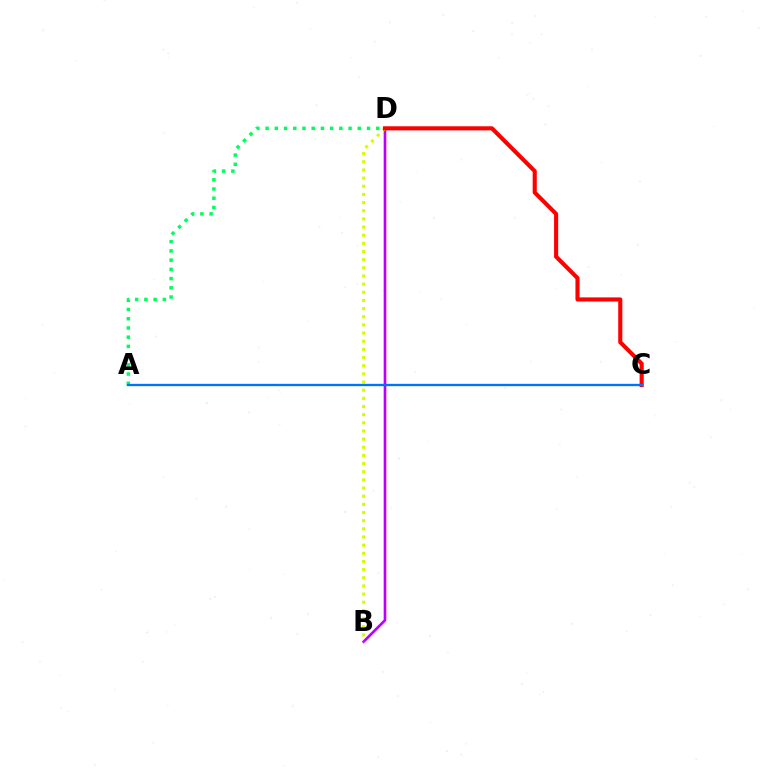{('B', 'D'): [{'color': '#b900ff', 'line_style': 'solid', 'thickness': 1.92}, {'color': '#d1ff00', 'line_style': 'dotted', 'thickness': 2.22}], ('C', 'D'): [{'color': '#ff0000', 'line_style': 'solid', 'thickness': 2.95}], ('A', 'D'): [{'color': '#00ff5c', 'line_style': 'dotted', 'thickness': 2.5}], ('A', 'C'): [{'color': '#0074ff', 'line_style': 'solid', 'thickness': 1.67}]}